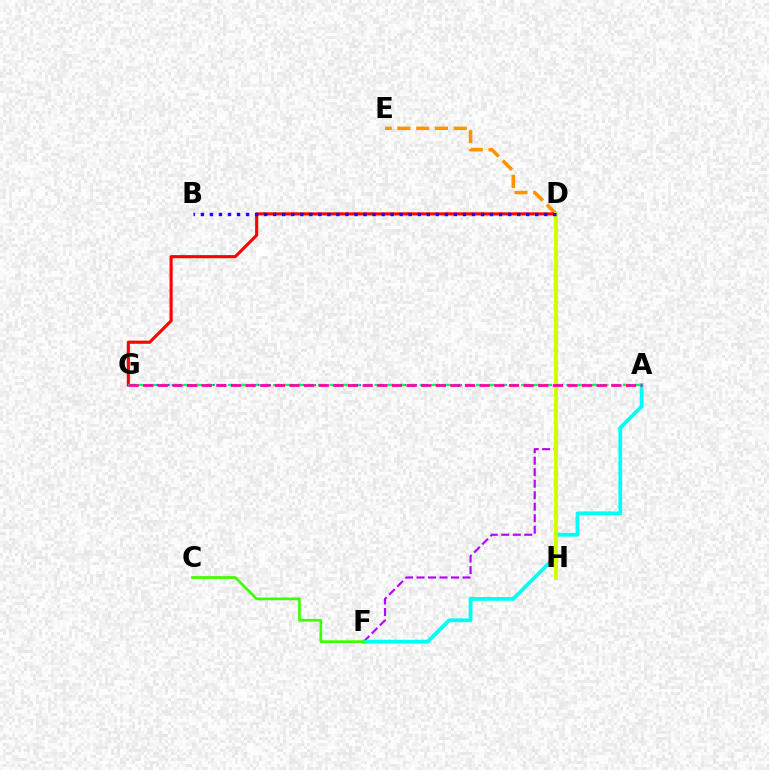{('D', 'F'): [{'color': '#b900ff', 'line_style': 'dashed', 'thickness': 1.56}], ('A', 'G'): [{'color': '#0074ff', 'line_style': 'dashed', 'thickness': 1.53}, {'color': '#00ff5c', 'line_style': 'dashed', 'thickness': 1.53}, {'color': '#ff00ac', 'line_style': 'dashed', 'thickness': 1.99}], ('A', 'F'): [{'color': '#00fff6', 'line_style': 'solid', 'thickness': 2.74}], ('D', 'E'): [{'color': '#ff9400', 'line_style': 'dashed', 'thickness': 2.55}], ('D', 'G'): [{'color': '#ff0000', 'line_style': 'solid', 'thickness': 2.23}], ('D', 'H'): [{'color': '#d1ff00', 'line_style': 'solid', 'thickness': 2.96}], ('B', 'D'): [{'color': '#2500ff', 'line_style': 'dotted', 'thickness': 2.45}], ('C', 'F'): [{'color': '#3dff00', 'line_style': 'solid', 'thickness': 1.95}]}